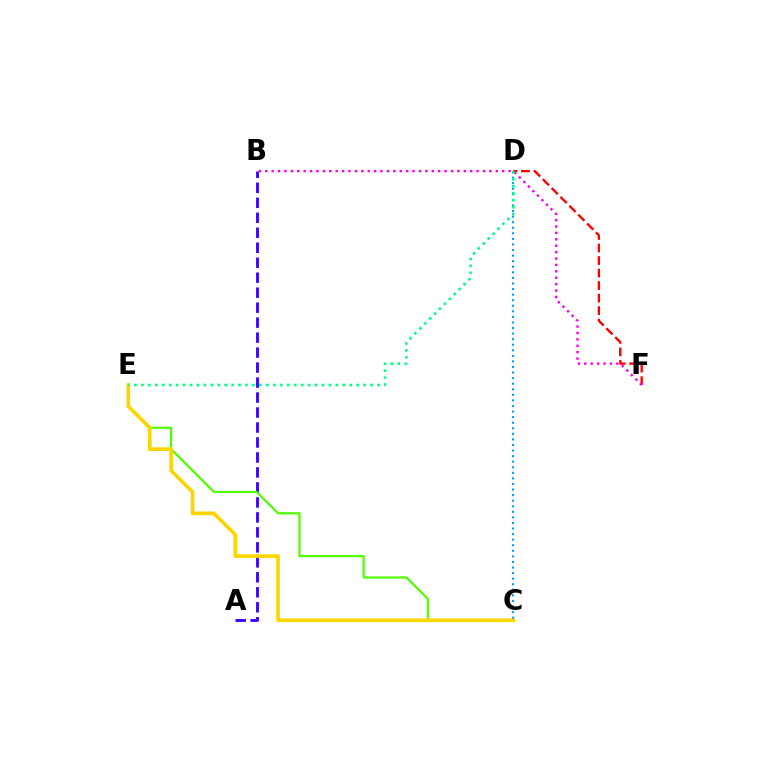{('A', 'B'): [{'color': '#3700ff', 'line_style': 'dashed', 'thickness': 2.04}], ('D', 'F'): [{'color': '#ff0000', 'line_style': 'dashed', 'thickness': 1.7}], ('C', 'E'): [{'color': '#4fff00', 'line_style': 'solid', 'thickness': 1.58}, {'color': '#ffd500', 'line_style': 'solid', 'thickness': 2.64}], ('C', 'D'): [{'color': '#009eff', 'line_style': 'dotted', 'thickness': 1.51}], ('B', 'F'): [{'color': '#ff00ed', 'line_style': 'dotted', 'thickness': 1.74}], ('D', 'E'): [{'color': '#00ff86', 'line_style': 'dotted', 'thickness': 1.89}]}